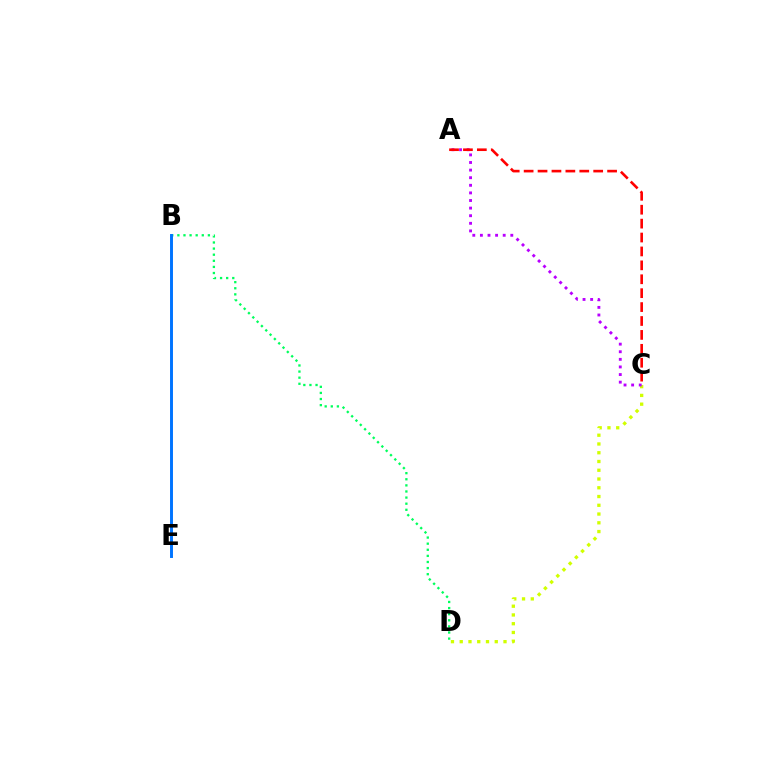{('C', 'D'): [{'color': '#d1ff00', 'line_style': 'dotted', 'thickness': 2.38}], ('A', 'C'): [{'color': '#b900ff', 'line_style': 'dotted', 'thickness': 2.07}, {'color': '#ff0000', 'line_style': 'dashed', 'thickness': 1.89}], ('B', 'D'): [{'color': '#00ff5c', 'line_style': 'dotted', 'thickness': 1.66}], ('B', 'E'): [{'color': '#0074ff', 'line_style': 'solid', 'thickness': 2.11}]}